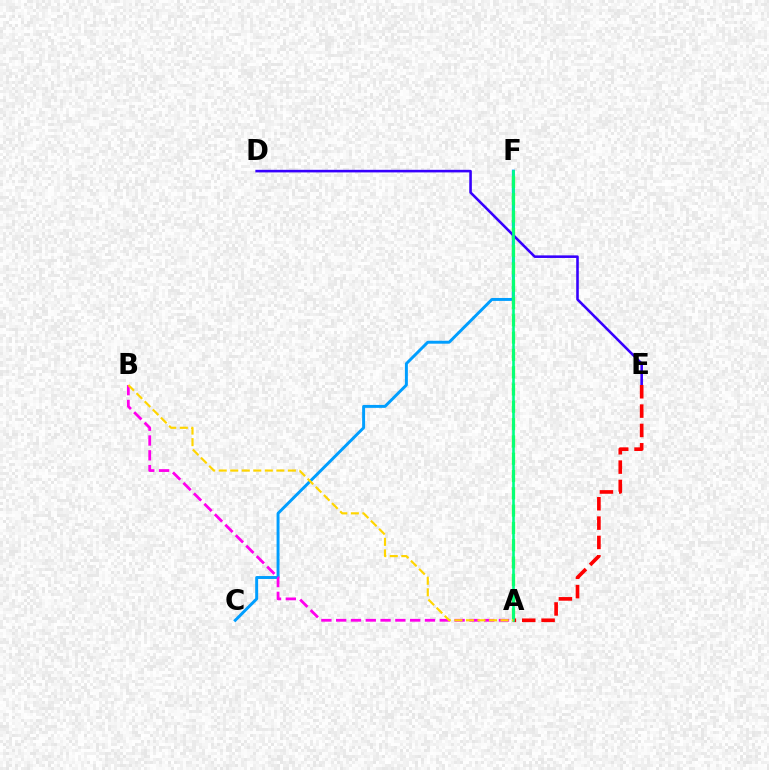{('C', 'F'): [{'color': '#009eff', 'line_style': 'solid', 'thickness': 2.12}], ('A', 'F'): [{'color': '#4fff00', 'line_style': 'dashed', 'thickness': 2.35}, {'color': '#00ff86', 'line_style': 'solid', 'thickness': 1.89}], ('D', 'E'): [{'color': '#3700ff', 'line_style': 'solid', 'thickness': 1.86}], ('A', 'E'): [{'color': '#ff0000', 'line_style': 'dashed', 'thickness': 2.63}], ('A', 'B'): [{'color': '#ff00ed', 'line_style': 'dashed', 'thickness': 2.01}, {'color': '#ffd500', 'line_style': 'dashed', 'thickness': 1.57}]}